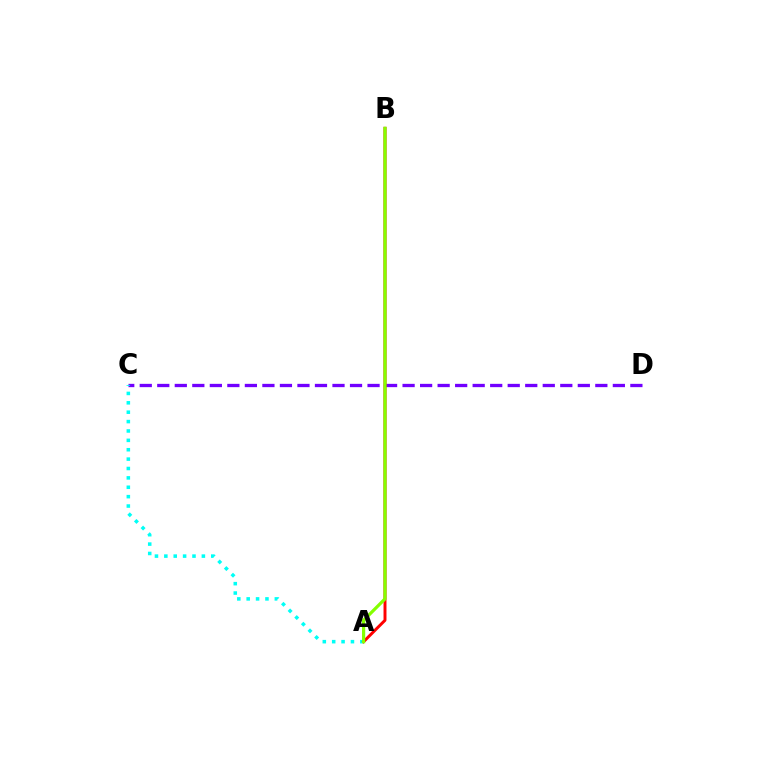{('C', 'D'): [{'color': '#7200ff', 'line_style': 'dashed', 'thickness': 2.38}], ('A', 'C'): [{'color': '#00fff6', 'line_style': 'dotted', 'thickness': 2.55}], ('A', 'B'): [{'color': '#ff0000', 'line_style': 'solid', 'thickness': 2.13}, {'color': '#84ff00', 'line_style': 'solid', 'thickness': 2.3}]}